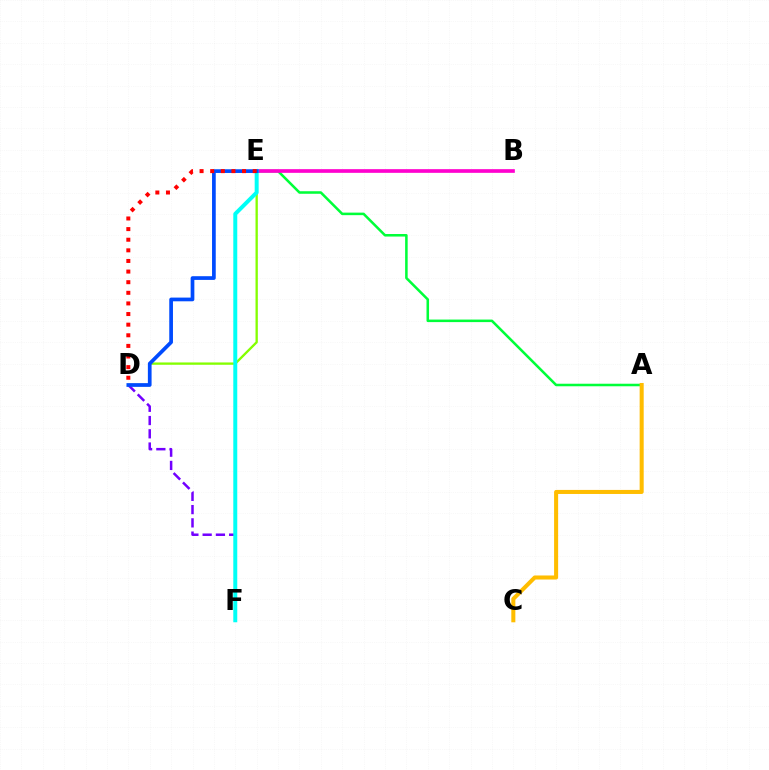{('D', 'F'): [{'color': '#7200ff', 'line_style': 'dashed', 'thickness': 1.8}], ('D', 'E'): [{'color': '#84ff00', 'line_style': 'solid', 'thickness': 1.67}, {'color': '#004bff', 'line_style': 'solid', 'thickness': 2.67}, {'color': '#ff0000', 'line_style': 'dotted', 'thickness': 2.88}], ('A', 'E'): [{'color': '#00ff39', 'line_style': 'solid', 'thickness': 1.83}], ('B', 'E'): [{'color': '#ff00cf', 'line_style': 'solid', 'thickness': 2.64}], ('E', 'F'): [{'color': '#00fff6', 'line_style': 'solid', 'thickness': 2.86}], ('A', 'C'): [{'color': '#ffbd00', 'line_style': 'solid', 'thickness': 2.91}]}